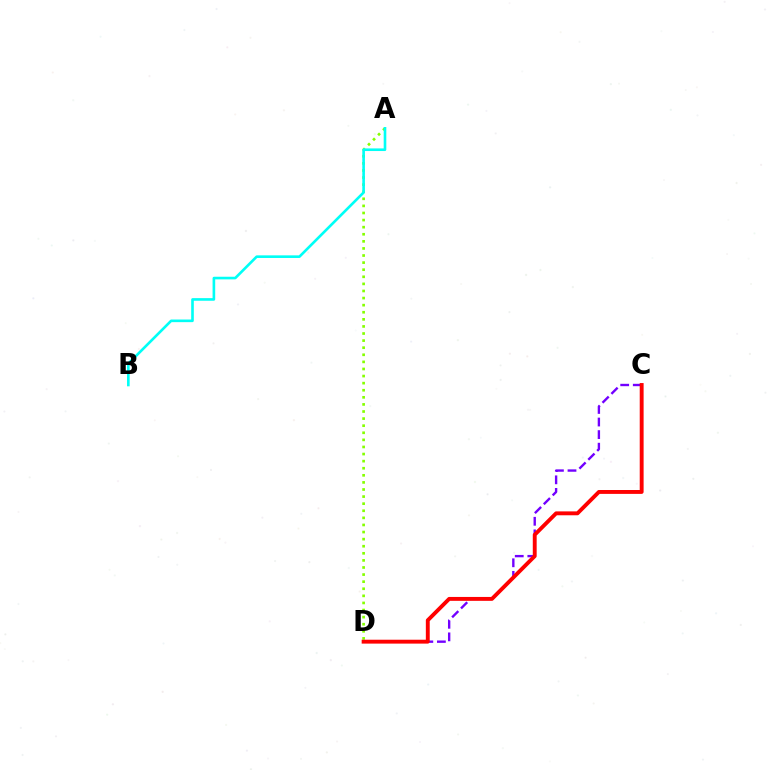{('C', 'D'): [{'color': '#7200ff', 'line_style': 'dashed', 'thickness': 1.71}, {'color': '#ff0000', 'line_style': 'solid', 'thickness': 2.8}], ('A', 'D'): [{'color': '#84ff00', 'line_style': 'dotted', 'thickness': 1.93}], ('A', 'B'): [{'color': '#00fff6', 'line_style': 'solid', 'thickness': 1.89}]}